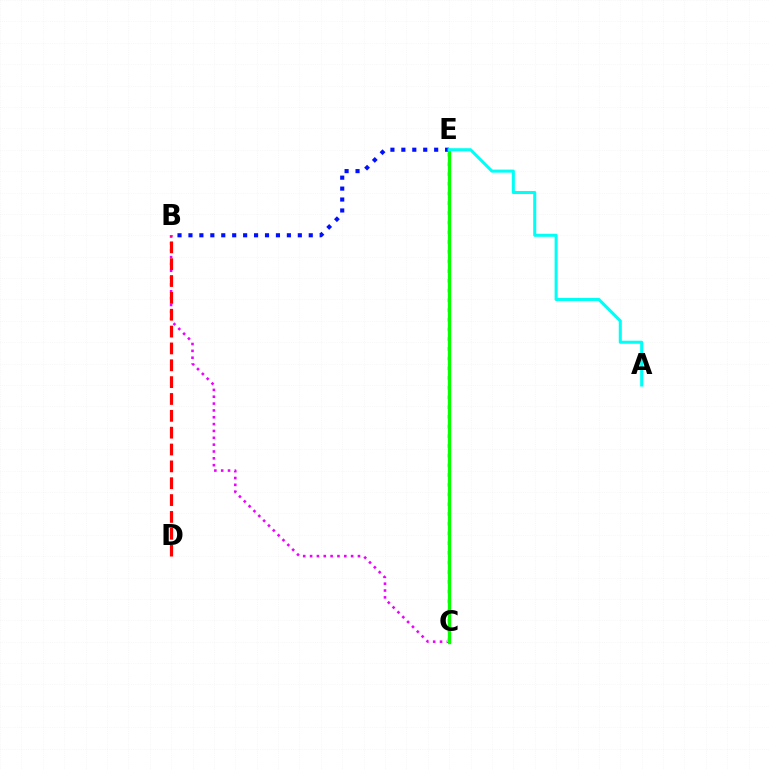{('B', 'E'): [{'color': '#0010ff', 'line_style': 'dotted', 'thickness': 2.97}], ('B', 'C'): [{'color': '#ee00ff', 'line_style': 'dotted', 'thickness': 1.86}], ('C', 'E'): [{'color': '#fcf500', 'line_style': 'dotted', 'thickness': 2.64}, {'color': '#08ff00', 'line_style': 'solid', 'thickness': 2.38}], ('A', 'E'): [{'color': '#00fff6', 'line_style': 'solid', 'thickness': 2.19}], ('B', 'D'): [{'color': '#ff0000', 'line_style': 'dashed', 'thickness': 2.29}]}